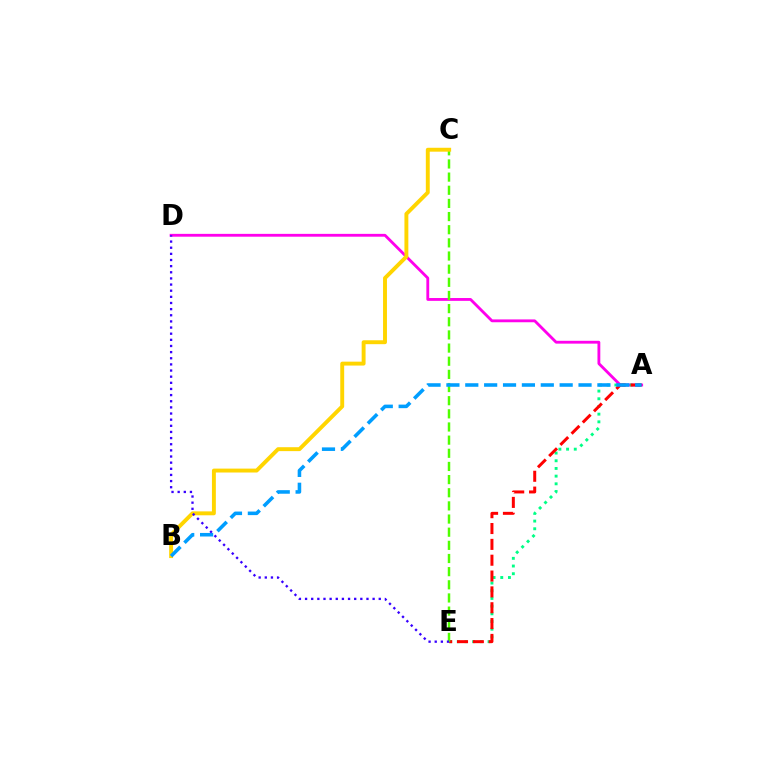{('A', 'D'): [{'color': '#ff00ed', 'line_style': 'solid', 'thickness': 2.04}], ('A', 'E'): [{'color': '#00ff86', 'line_style': 'dotted', 'thickness': 2.09}, {'color': '#ff0000', 'line_style': 'dashed', 'thickness': 2.15}], ('C', 'E'): [{'color': '#4fff00', 'line_style': 'dashed', 'thickness': 1.79}], ('B', 'C'): [{'color': '#ffd500', 'line_style': 'solid', 'thickness': 2.82}], ('A', 'B'): [{'color': '#009eff', 'line_style': 'dashed', 'thickness': 2.56}], ('D', 'E'): [{'color': '#3700ff', 'line_style': 'dotted', 'thickness': 1.67}]}